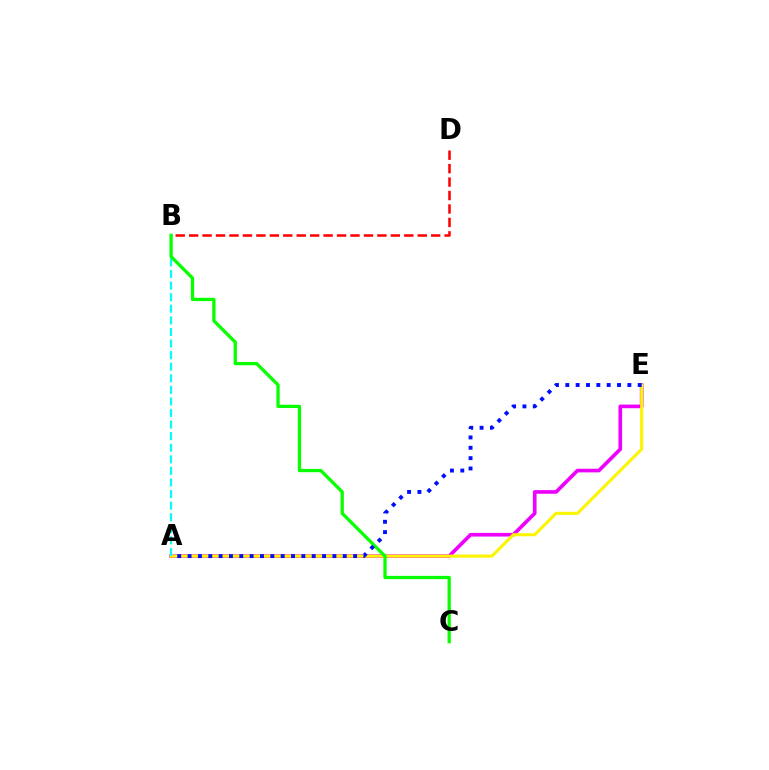{('B', 'D'): [{'color': '#ff0000', 'line_style': 'dashed', 'thickness': 1.83}], ('A', 'E'): [{'color': '#ee00ff', 'line_style': 'solid', 'thickness': 2.62}, {'color': '#fcf500', 'line_style': 'solid', 'thickness': 2.22}, {'color': '#0010ff', 'line_style': 'dotted', 'thickness': 2.81}], ('A', 'B'): [{'color': '#00fff6', 'line_style': 'dashed', 'thickness': 1.57}], ('B', 'C'): [{'color': '#08ff00', 'line_style': 'solid', 'thickness': 2.35}]}